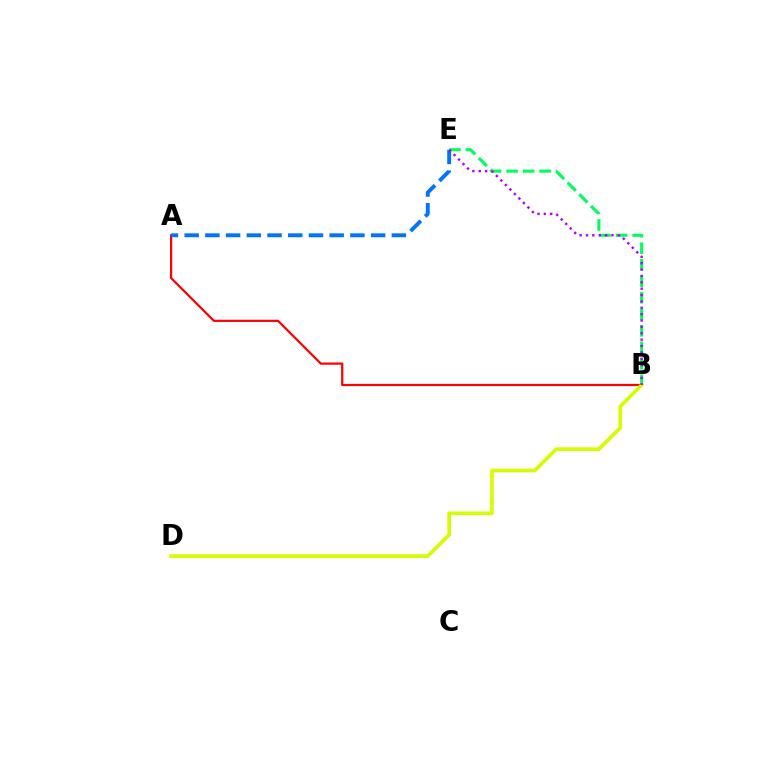{('B', 'E'): [{'color': '#00ff5c', 'line_style': 'dashed', 'thickness': 2.24}, {'color': '#b900ff', 'line_style': 'dotted', 'thickness': 1.73}], ('A', 'B'): [{'color': '#ff0000', 'line_style': 'solid', 'thickness': 1.6}], ('A', 'E'): [{'color': '#0074ff', 'line_style': 'dashed', 'thickness': 2.81}], ('B', 'D'): [{'color': '#d1ff00', 'line_style': 'solid', 'thickness': 2.64}]}